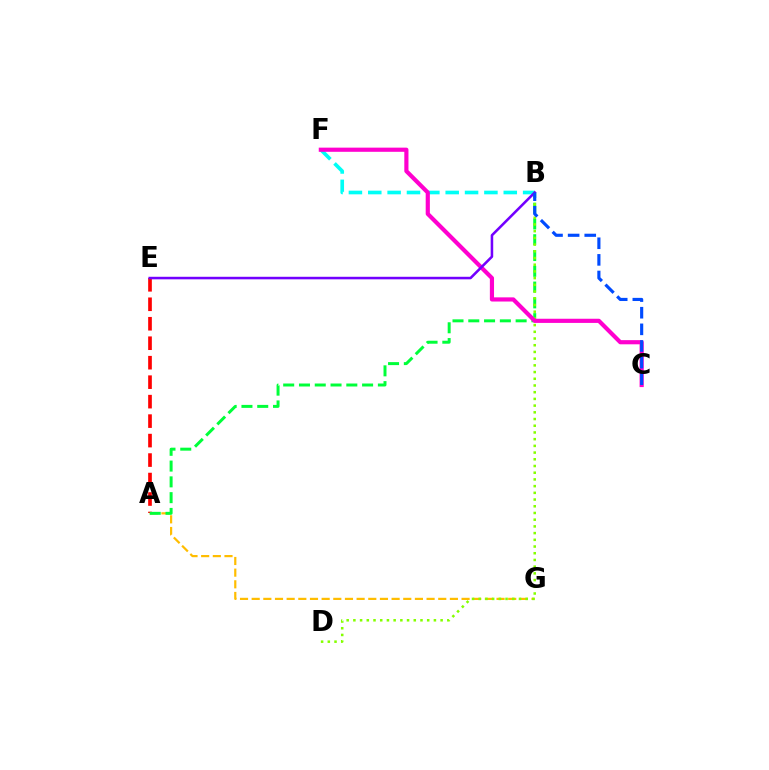{('A', 'G'): [{'color': '#ffbd00', 'line_style': 'dashed', 'thickness': 1.58}], ('A', 'E'): [{'color': '#ff0000', 'line_style': 'dashed', 'thickness': 2.65}], ('A', 'B'): [{'color': '#00ff39', 'line_style': 'dashed', 'thickness': 2.14}], ('B', 'F'): [{'color': '#00fff6', 'line_style': 'dashed', 'thickness': 2.63}], ('B', 'D'): [{'color': '#84ff00', 'line_style': 'dotted', 'thickness': 1.82}], ('C', 'F'): [{'color': '#ff00cf', 'line_style': 'solid', 'thickness': 3.0}], ('B', 'E'): [{'color': '#7200ff', 'line_style': 'solid', 'thickness': 1.83}], ('B', 'C'): [{'color': '#004bff', 'line_style': 'dashed', 'thickness': 2.26}]}